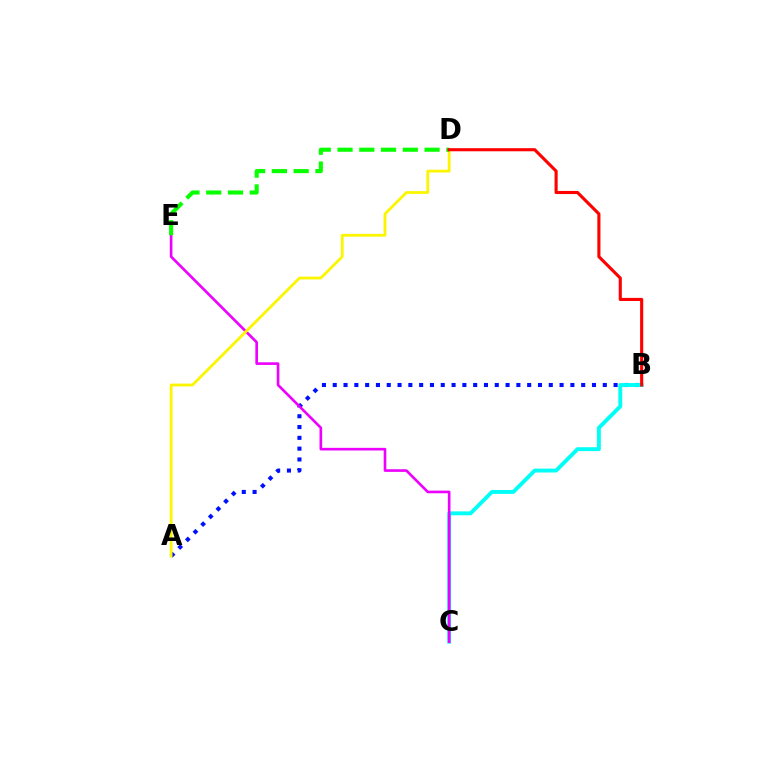{('A', 'B'): [{'color': '#0010ff', 'line_style': 'dotted', 'thickness': 2.93}], ('B', 'C'): [{'color': '#00fff6', 'line_style': 'solid', 'thickness': 2.8}], ('C', 'E'): [{'color': '#ee00ff', 'line_style': 'solid', 'thickness': 1.9}], ('A', 'D'): [{'color': '#fcf500', 'line_style': 'solid', 'thickness': 2.01}], ('D', 'E'): [{'color': '#08ff00', 'line_style': 'dashed', 'thickness': 2.96}], ('B', 'D'): [{'color': '#ff0000', 'line_style': 'solid', 'thickness': 2.24}]}